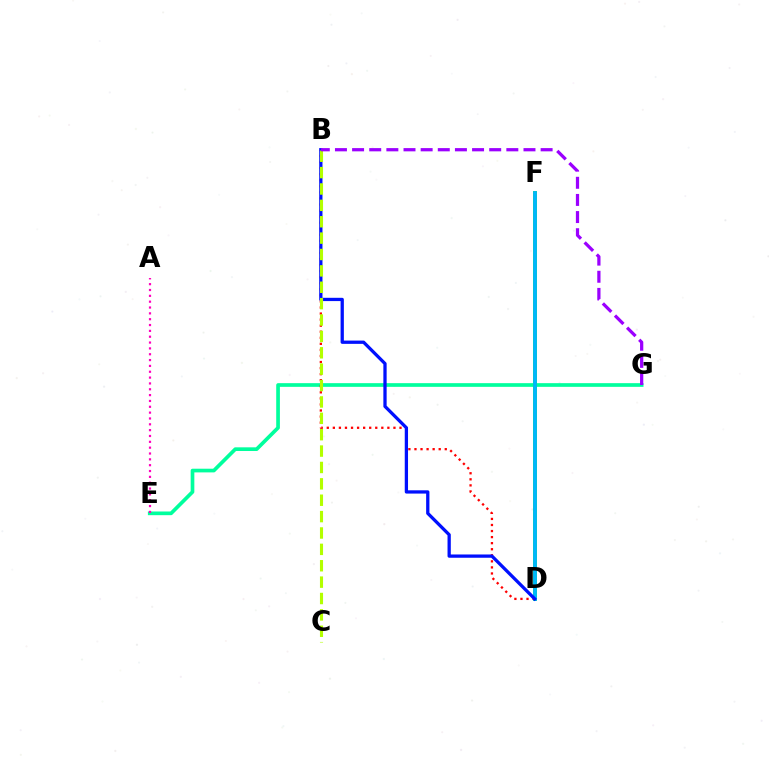{('E', 'G'): [{'color': '#00ff9d', 'line_style': 'solid', 'thickness': 2.65}], ('D', 'F'): [{'color': '#08ff00', 'line_style': 'solid', 'thickness': 2.74}, {'color': '#ffa500', 'line_style': 'dotted', 'thickness': 1.57}, {'color': '#00b5ff', 'line_style': 'solid', 'thickness': 2.68}], ('B', 'D'): [{'color': '#ff0000', 'line_style': 'dotted', 'thickness': 1.65}, {'color': '#0010ff', 'line_style': 'solid', 'thickness': 2.36}], ('A', 'E'): [{'color': '#ff00bd', 'line_style': 'dotted', 'thickness': 1.59}], ('B', 'C'): [{'color': '#b3ff00', 'line_style': 'dashed', 'thickness': 2.23}], ('B', 'G'): [{'color': '#9b00ff', 'line_style': 'dashed', 'thickness': 2.33}]}